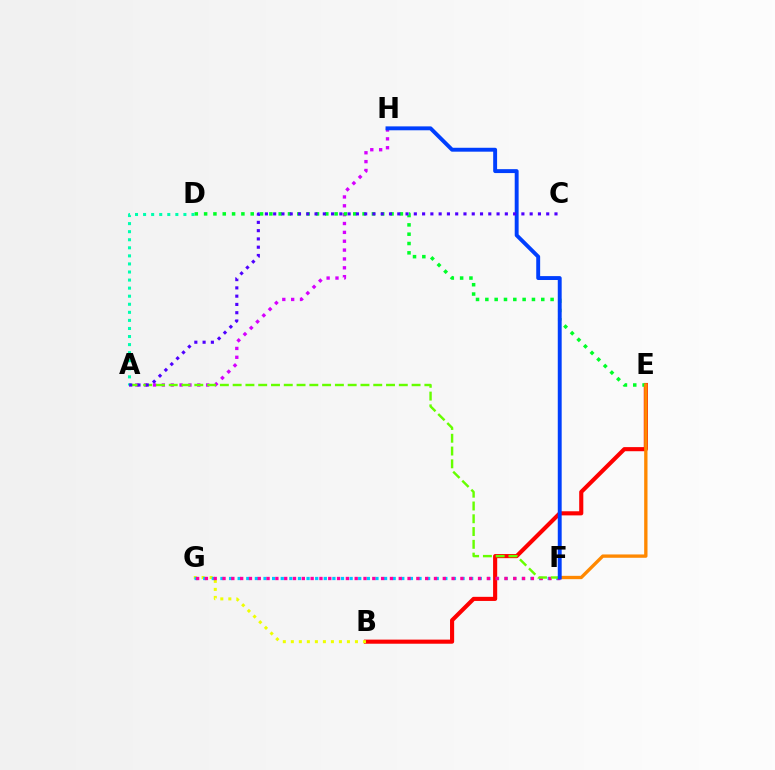{('B', 'E'): [{'color': '#ff0000', 'line_style': 'solid', 'thickness': 2.96}], ('A', 'H'): [{'color': '#d600ff', 'line_style': 'dotted', 'thickness': 2.41}], ('D', 'E'): [{'color': '#00ff27', 'line_style': 'dotted', 'thickness': 2.53}], ('E', 'F'): [{'color': '#ff8800', 'line_style': 'solid', 'thickness': 2.4}], ('B', 'G'): [{'color': '#eeff00', 'line_style': 'dotted', 'thickness': 2.18}], ('F', 'G'): [{'color': '#00c7ff', 'line_style': 'dotted', 'thickness': 2.34}, {'color': '#ff00a0', 'line_style': 'dotted', 'thickness': 2.39}], ('A', 'F'): [{'color': '#66ff00', 'line_style': 'dashed', 'thickness': 1.74}], ('A', 'D'): [{'color': '#00ffaf', 'line_style': 'dotted', 'thickness': 2.19}], ('F', 'H'): [{'color': '#003fff', 'line_style': 'solid', 'thickness': 2.81}], ('A', 'C'): [{'color': '#4f00ff', 'line_style': 'dotted', 'thickness': 2.25}]}